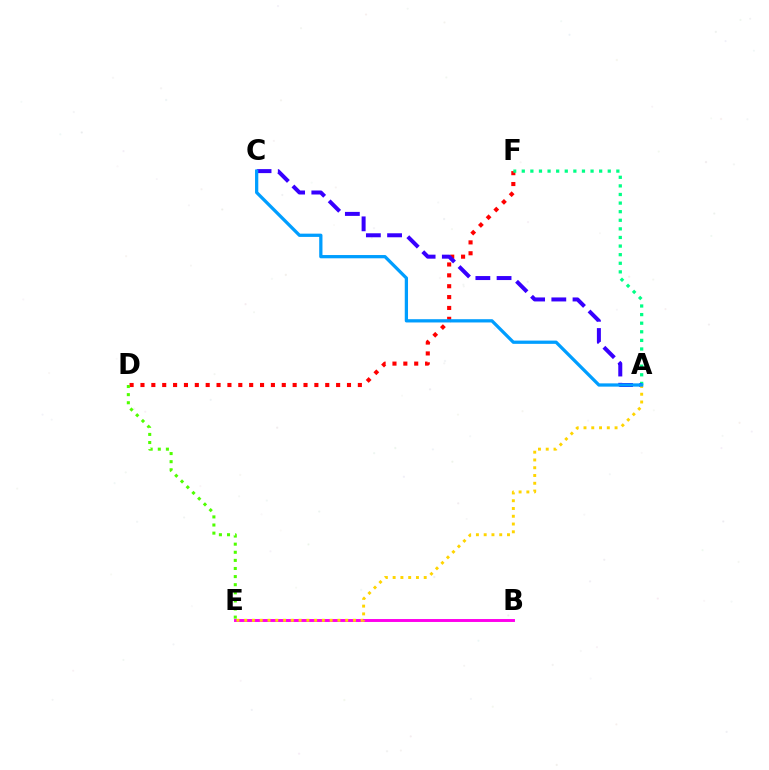{('D', 'F'): [{'color': '#ff0000', 'line_style': 'dotted', 'thickness': 2.95}], ('A', 'F'): [{'color': '#00ff86', 'line_style': 'dotted', 'thickness': 2.34}], ('B', 'E'): [{'color': '#ff00ed', 'line_style': 'solid', 'thickness': 2.11}], ('A', 'C'): [{'color': '#3700ff', 'line_style': 'dashed', 'thickness': 2.88}, {'color': '#009eff', 'line_style': 'solid', 'thickness': 2.35}], ('A', 'E'): [{'color': '#ffd500', 'line_style': 'dotted', 'thickness': 2.11}], ('D', 'E'): [{'color': '#4fff00', 'line_style': 'dotted', 'thickness': 2.2}]}